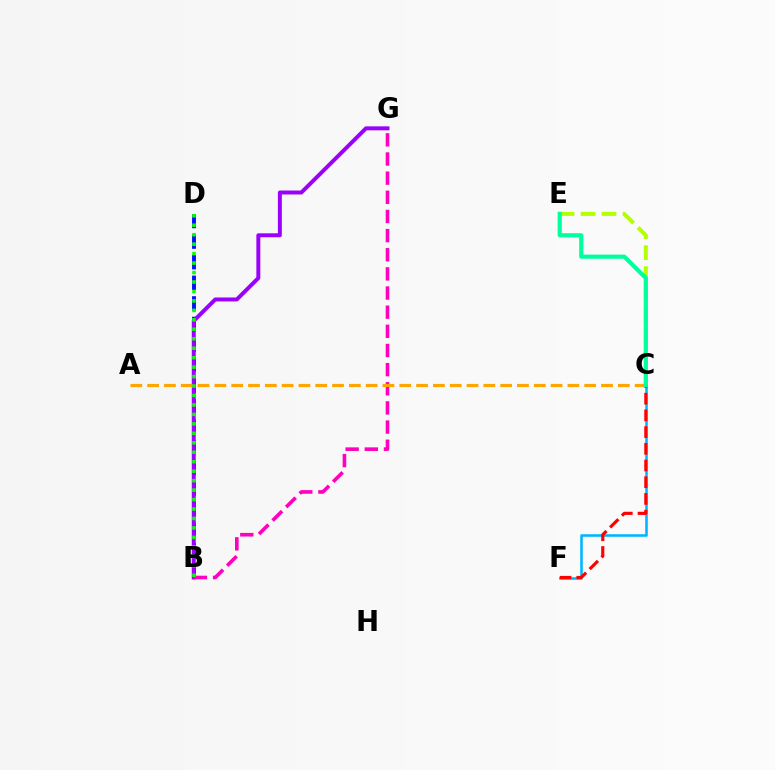{('C', 'F'): [{'color': '#00b5ff', 'line_style': 'solid', 'thickness': 1.84}, {'color': '#ff0000', 'line_style': 'dashed', 'thickness': 2.27}], ('B', 'D'): [{'color': '#0010ff', 'line_style': 'dashed', 'thickness': 2.79}, {'color': '#08ff00', 'line_style': 'dotted', 'thickness': 2.57}], ('C', 'E'): [{'color': '#b3ff00', 'line_style': 'dashed', 'thickness': 2.85}, {'color': '#00ff9d', 'line_style': 'solid', 'thickness': 2.99}], ('B', 'G'): [{'color': '#9b00ff', 'line_style': 'solid', 'thickness': 2.85}, {'color': '#ff00bd', 'line_style': 'dashed', 'thickness': 2.6}], ('A', 'C'): [{'color': '#ffa500', 'line_style': 'dashed', 'thickness': 2.28}]}